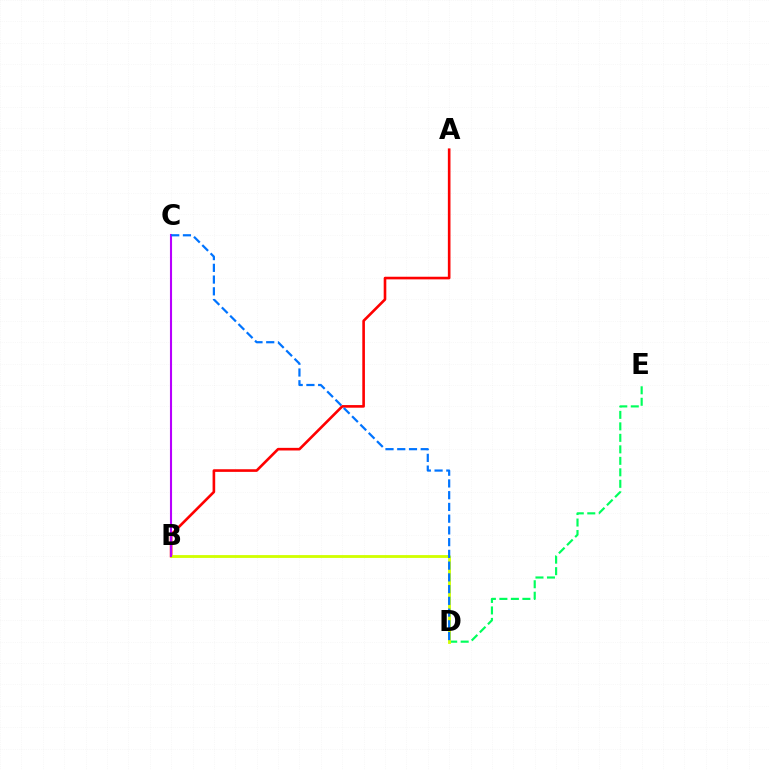{('A', 'B'): [{'color': '#ff0000', 'line_style': 'solid', 'thickness': 1.89}], ('D', 'E'): [{'color': '#00ff5c', 'line_style': 'dashed', 'thickness': 1.56}], ('B', 'D'): [{'color': '#d1ff00', 'line_style': 'solid', 'thickness': 2.04}], ('B', 'C'): [{'color': '#b900ff', 'line_style': 'solid', 'thickness': 1.51}], ('C', 'D'): [{'color': '#0074ff', 'line_style': 'dashed', 'thickness': 1.59}]}